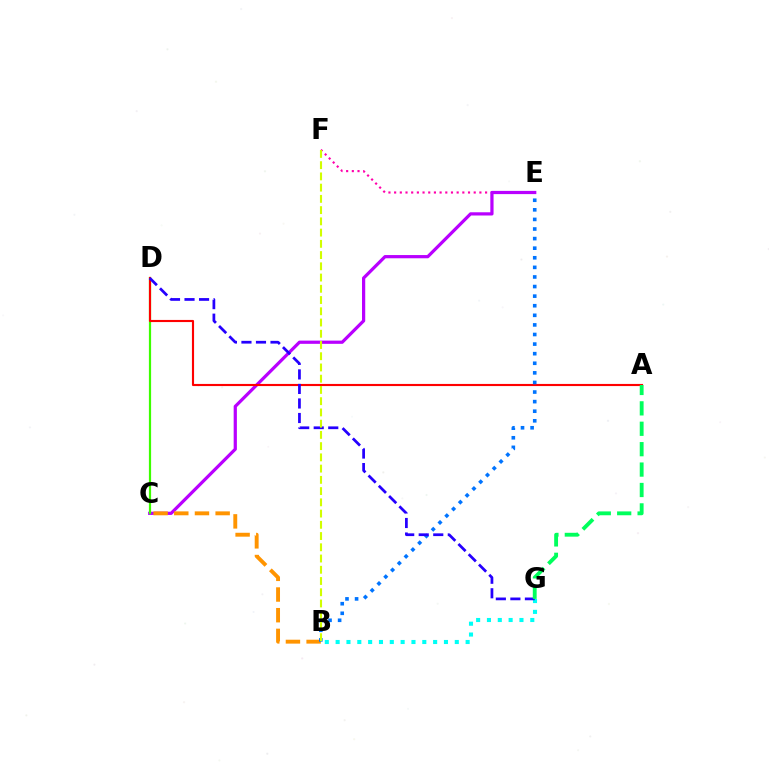{('E', 'F'): [{'color': '#ff00ac', 'line_style': 'dotted', 'thickness': 1.54}], ('C', 'E'): [{'color': '#b900ff', 'line_style': 'solid', 'thickness': 2.32}], ('C', 'D'): [{'color': '#3dff00', 'line_style': 'solid', 'thickness': 1.59}], ('B', 'C'): [{'color': '#ff9400', 'line_style': 'dashed', 'thickness': 2.81}], ('B', 'G'): [{'color': '#00fff6', 'line_style': 'dotted', 'thickness': 2.94}], ('A', 'D'): [{'color': '#ff0000', 'line_style': 'solid', 'thickness': 1.53}], ('B', 'E'): [{'color': '#0074ff', 'line_style': 'dotted', 'thickness': 2.61}], ('D', 'G'): [{'color': '#2500ff', 'line_style': 'dashed', 'thickness': 1.97}], ('B', 'F'): [{'color': '#d1ff00', 'line_style': 'dashed', 'thickness': 1.53}], ('A', 'G'): [{'color': '#00ff5c', 'line_style': 'dashed', 'thickness': 2.77}]}